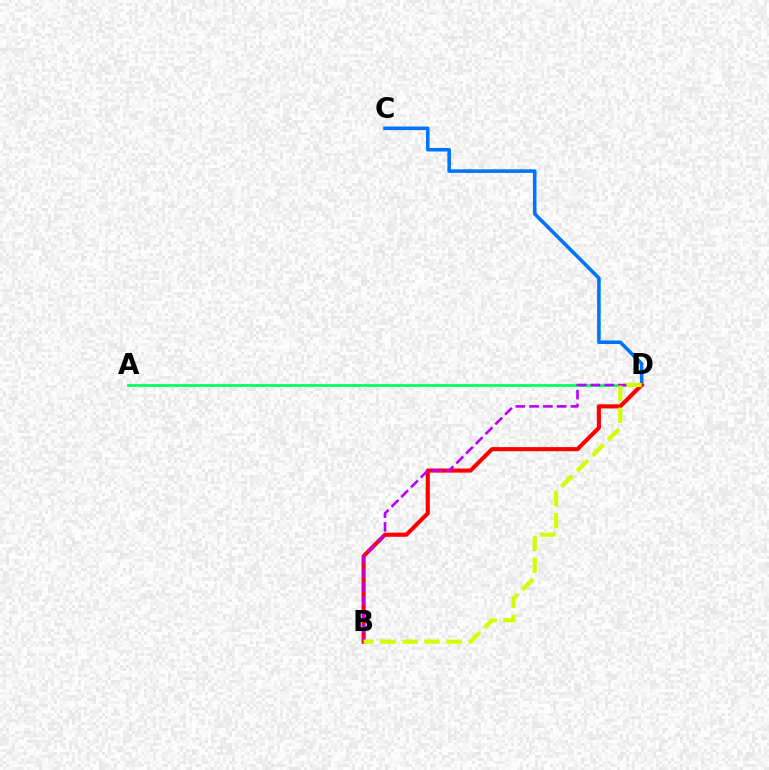{('C', 'D'): [{'color': '#0074ff', 'line_style': 'solid', 'thickness': 2.57}], ('A', 'D'): [{'color': '#00ff5c', 'line_style': 'solid', 'thickness': 1.97}], ('B', 'D'): [{'color': '#ff0000', 'line_style': 'solid', 'thickness': 2.97}, {'color': '#b900ff', 'line_style': 'dashed', 'thickness': 1.87}, {'color': '#d1ff00', 'line_style': 'dashed', 'thickness': 2.99}]}